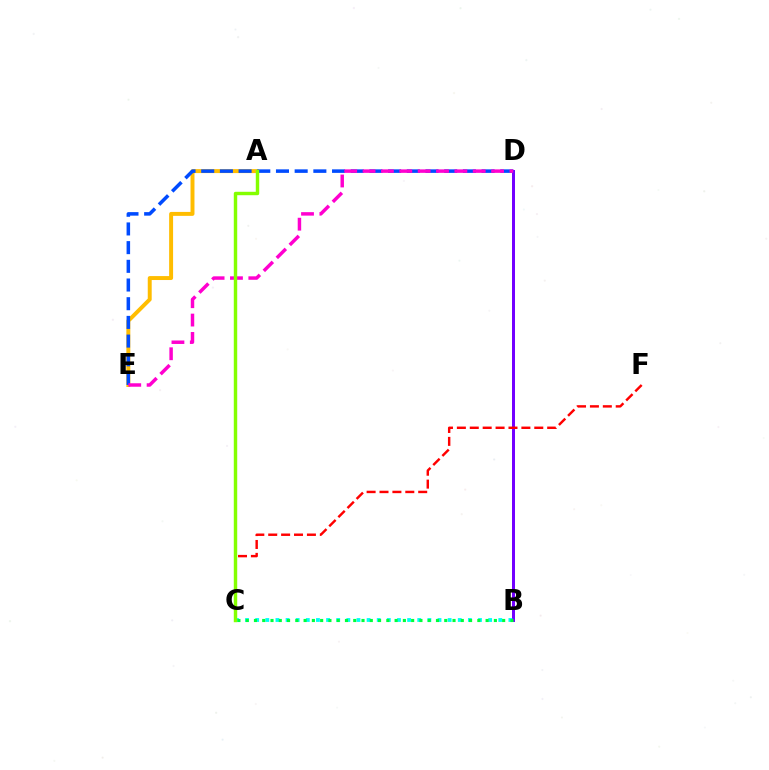{('B', 'D'): [{'color': '#7200ff', 'line_style': 'solid', 'thickness': 2.15}], ('A', 'E'): [{'color': '#ffbd00', 'line_style': 'solid', 'thickness': 2.84}], ('B', 'C'): [{'color': '#00fff6', 'line_style': 'dotted', 'thickness': 2.75}, {'color': '#00ff39', 'line_style': 'dotted', 'thickness': 2.25}], ('C', 'F'): [{'color': '#ff0000', 'line_style': 'dashed', 'thickness': 1.75}], ('D', 'E'): [{'color': '#004bff', 'line_style': 'dashed', 'thickness': 2.54}, {'color': '#ff00cf', 'line_style': 'dashed', 'thickness': 2.49}], ('A', 'C'): [{'color': '#84ff00', 'line_style': 'solid', 'thickness': 2.47}]}